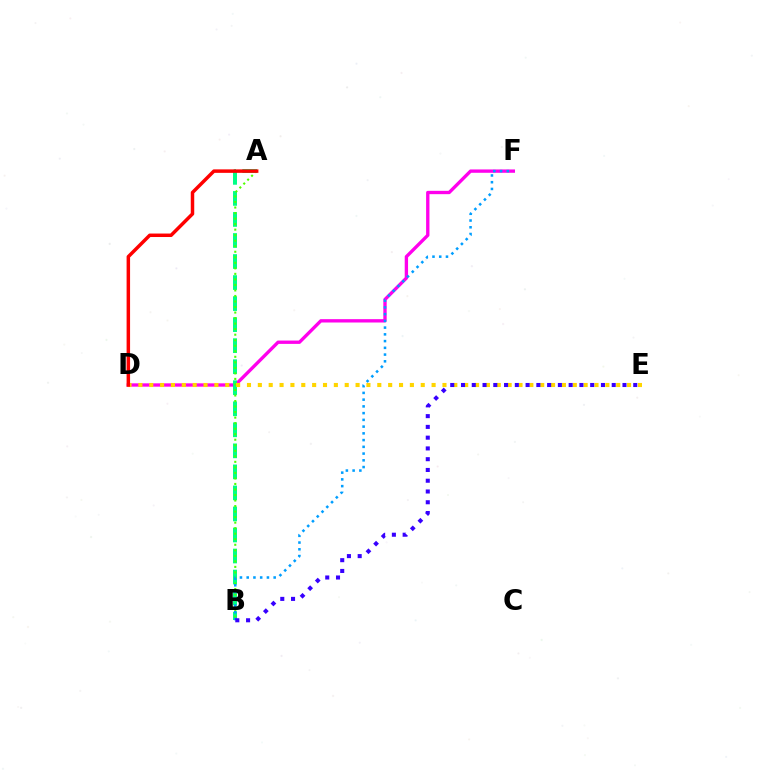{('D', 'F'): [{'color': '#ff00ed', 'line_style': 'solid', 'thickness': 2.4}], ('A', 'B'): [{'color': '#00ff86', 'line_style': 'dashed', 'thickness': 2.86}, {'color': '#4fff00', 'line_style': 'dotted', 'thickness': 1.5}], ('D', 'E'): [{'color': '#ffd500', 'line_style': 'dotted', 'thickness': 2.95}], ('A', 'D'): [{'color': '#ff0000', 'line_style': 'solid', 'thickness': 2.51}], ('B', 'F'): [{'color': '#009eff', 'line_style': 'dotted', 'thickness': 1.83}], ('B', 'E'): [{'color': '#3700ff', 'line_style': 'dotted', 'thickness': 2.92}]}